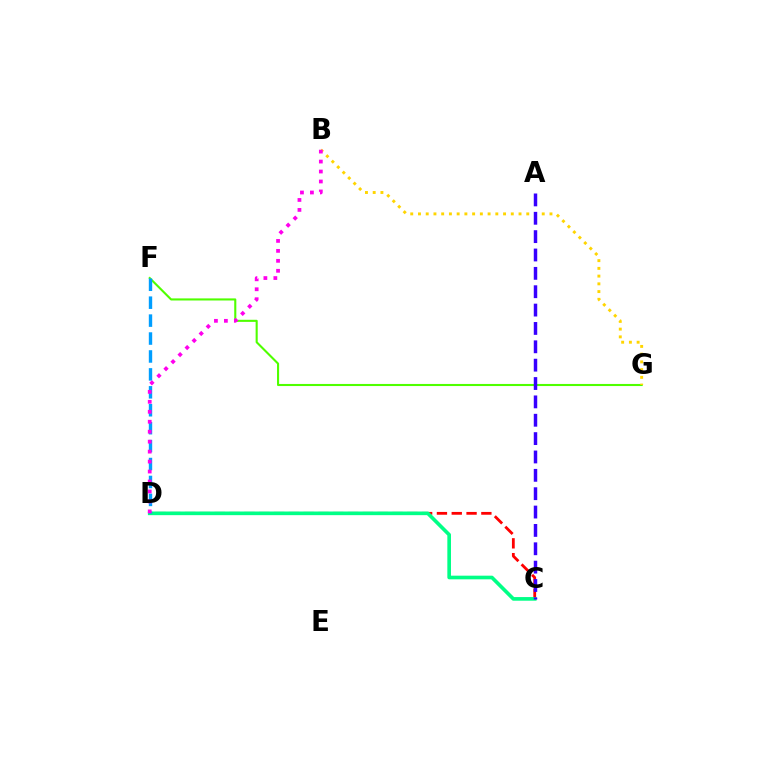{('F', 'G'): [{'color': '#4fff00', 'line_style': 'solid', 'thickness': 1.51}], ('B', 'G'): [{'color': '#ffd500', 'line_style': 'dotted', 'thickness': 2.1}], ('C', 'D'): [{'color': '#ff0000', 'line_style': 'dashed', 'thickness': 2.01}, {'color': '#00ff86', 'line_style': 'solid', 'thickness': 2.62}], ('D', 'F'): [{'color': '#009eff', 'line_style': 'dashed', 'thickness': 2.44}], ('B', 'D'): [{'color': '#ff00ed', 'line_style': 'dotted', 'thickness': 2.71}], ('A', 'C'): [{'color': '#3700ff', 'line_style': 'dashed', 'thickness': 2.49}]}